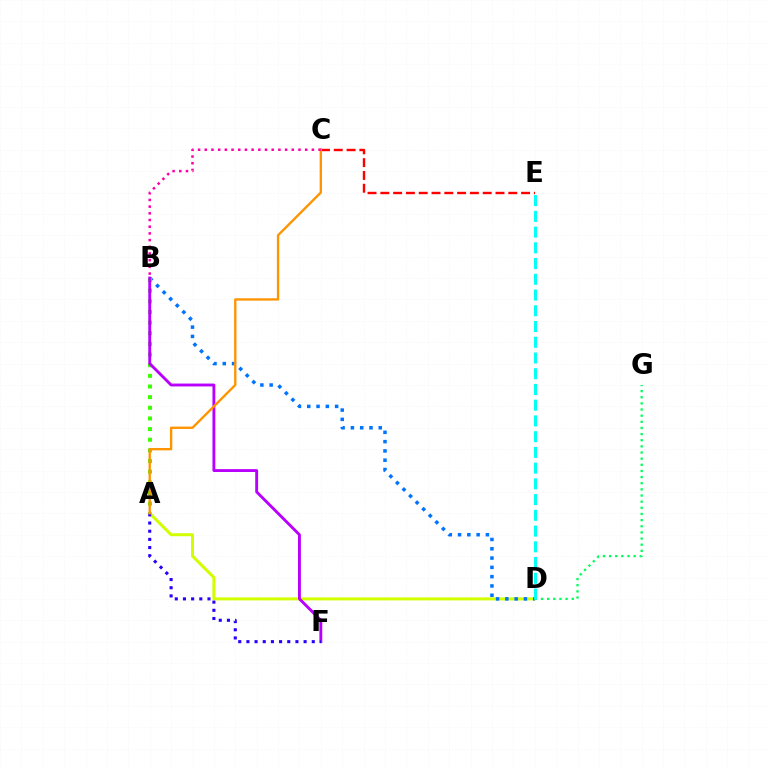{('A', 'D'): [{'color': '#d1ff00', 'line_style': 'solid', 'thickness': 2.15}], ('B', 'D'): [{'color': '#0074ff', 'line_style': 'dotted', 'thickness': 2.52}], ('A', 'B'): [{'color': '#3dff00', 'line_style': 'dotted', 'thickness': 2.89}], ('D', 'G'): [{'color': '#00ff5c', 'line_style': 'dotted', 'thickness': 1.67}], ('B', 'F'): [{'color': '#b900ff', 'line_style': 'solid', 'thickness': 2.07}], ('A', 'F'): [{'color': '#2500ff', 'line_style': 'dotted', 'thickness': 2.22}], ('C', 'E'): [{'color': '#ff0000', 'line_style': 'dashed', 'thickness': 1.74}], ('A', 'C'): [{'color': '#ff9400', 'line_style': 'solid', 'thickness': 1.69}], ('B', 'C'): [{'color': '#ff00ac', 'line_style': 'dotted', 'thickness': 1.82}], ('D', 'E'): [{'color': '#00fff6', 'line_style': 'dashed', 'thickness': 2.14}]}